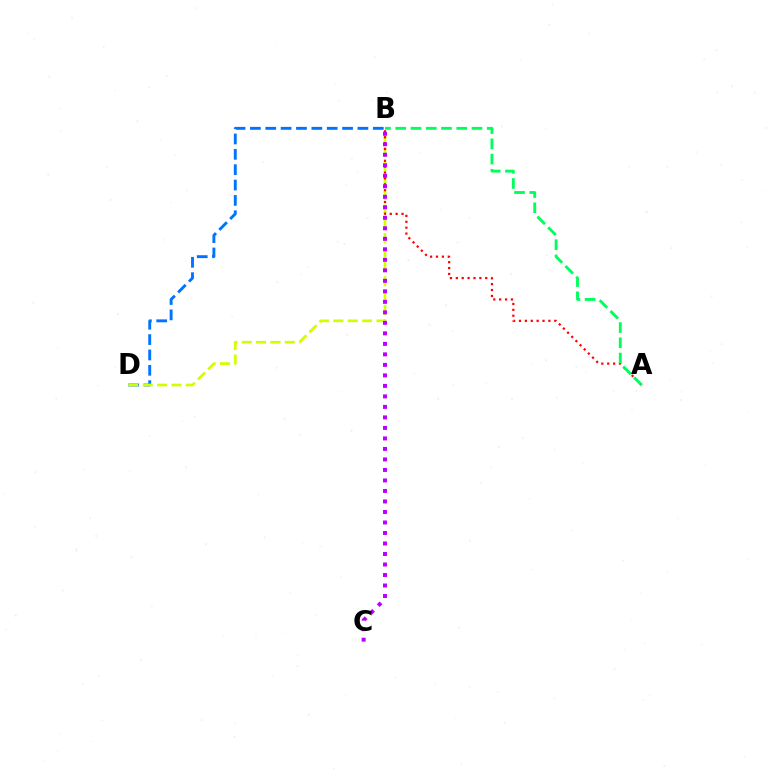{('B', 'D'): [{'color': '#0074ff', 'line_style': 'dashed', 'thickness': 2.09}, {'color': '#d1ff00', 'line_style': 'dashed', 'thickness': 1.95}], ('A', 'B'): [{'color': '#ff0000', 'line_style': 'dotted', 'thickness': 1.6}, {'color': '#00ff5c', 'line_style': 'dashed', 'thickness': 2.07}], ('B', 'C'): [{'color': '#b900ff', 'line_style': 'dotted', 'thickness': 2.85}]}